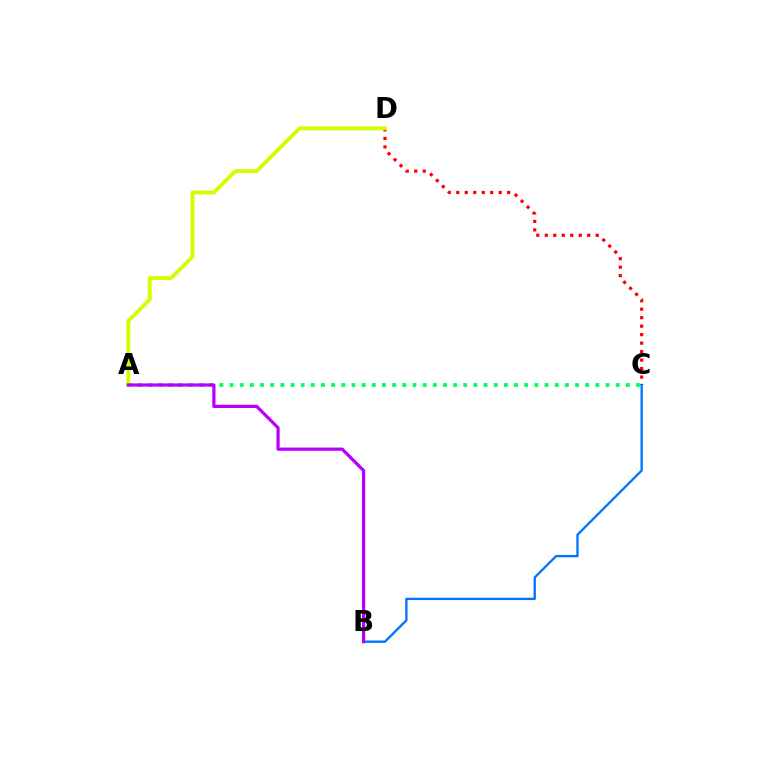{('A', 'C'): [{'color': '#00ff5c', 'line_style': 'dotted', 'thickness': 2.76}], ('C', 'D'): [{'color': '#ff0000', 'line_style': 'dotted', 'thickness': 2.31}], ('B', 'C'): [{'color': '#0074ff', 'line_style': 'solid', 'thickness': 1.69}], ('A', 'D'): [{'color': '#d1ff00', 'line_style': 'solid', 'thickness': 2.79}], ('A', 'B'): [{'color': '#b900ff', 'line_style': 'solid', 'thickness': 2.32}]}